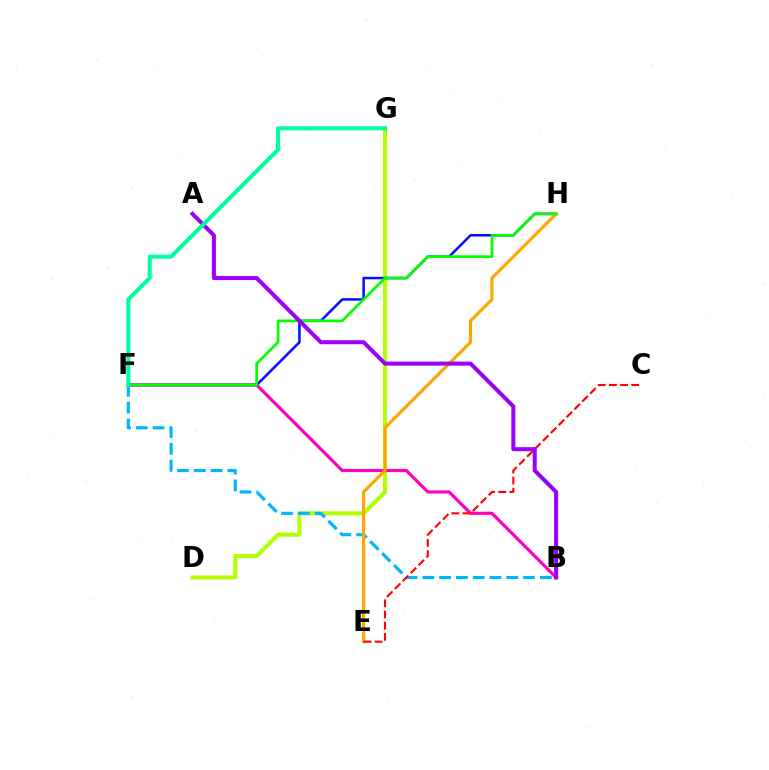{('D', 'G'): [{'color': '#b3ff00', 'line_style': 'solid', 'thickness': 2.9}], ('B', 'F'): [{'color': '#00b5ff', 'line_style': 'dashed', 'thickness': 2.28}, {'color': '#ff00bd', 'line_style': 'solid', 'thickness': 2.29}], ('F', 'H'): [{'color': '#0010ff', 'line_style': 'solid', 'thickness': 1.81}, {'color': '#08ff00', 'line_style': 'solid', 'thickness': 1.96}], ('E', 'H'): [{'color': '#ffa500', 'line_style': 'solid', 'thickness': 2.26}], ('C', 'E'): [{'color': '#ff0000', 'line_style': 'dashed', 'thickness': 1.52}], ('A', 'B'): [{'color': '#9b00ff', 'line_style': 'solid', 'thickness': 2.91}], ('F', 'G'): [{'color': '#00ff9d', 'line_style': 'solid', 'thickness': 2.9}]}